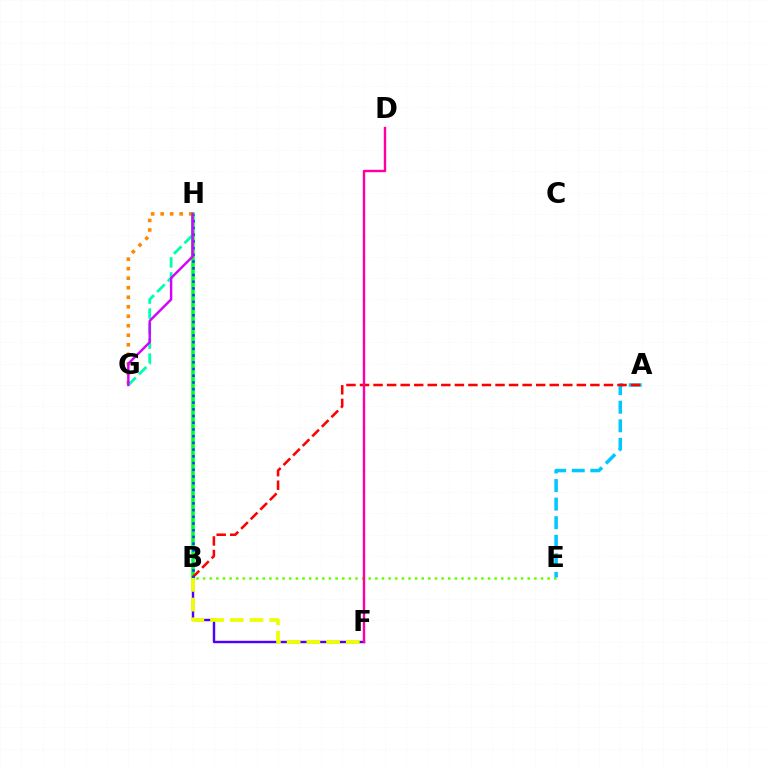{('G', 'H'): [{'color': '#ff8800', 'line_style': 'dotted', 'thickness': 2.58}, {'color': '#00ffaf', 'line_style': 'dashed', 'thickness': 2.04}, {'color': '#d600ff', 'line_style': 'solid', 'thickness': 1.74}], ('B', 'F'): [{'color': '#4f00ff', 'line_style': 'solid', 'thickness': 1.75}, {'color': '#eeff00', 'line_style': 'dashed', 'thickness': 2.68}], ('B', 'E'): [{'color': '#66ff00', 'line_style': 'dotted', 'thickness': 1.8}], ('B', 'H'): [{'color': '#00ff27', 'line_style': 'solid', 'thickness': 2.55}, {'color': '#003fff', 'line_style': 'dotted', 'thickness': 1.82}], ('A', 'E'): [{'color': '#00c7ff', 'line_style': 'dashed', 'thickness': 2.52}], ('A', 'B'): [{'color': '#ff0000', 'line_style': 'dashed', 'thickness': 1.84}], ('D', 'F'): [{'color': '#ff00a0', 'line_style': 'solid', 'thickness': 1.74}]}